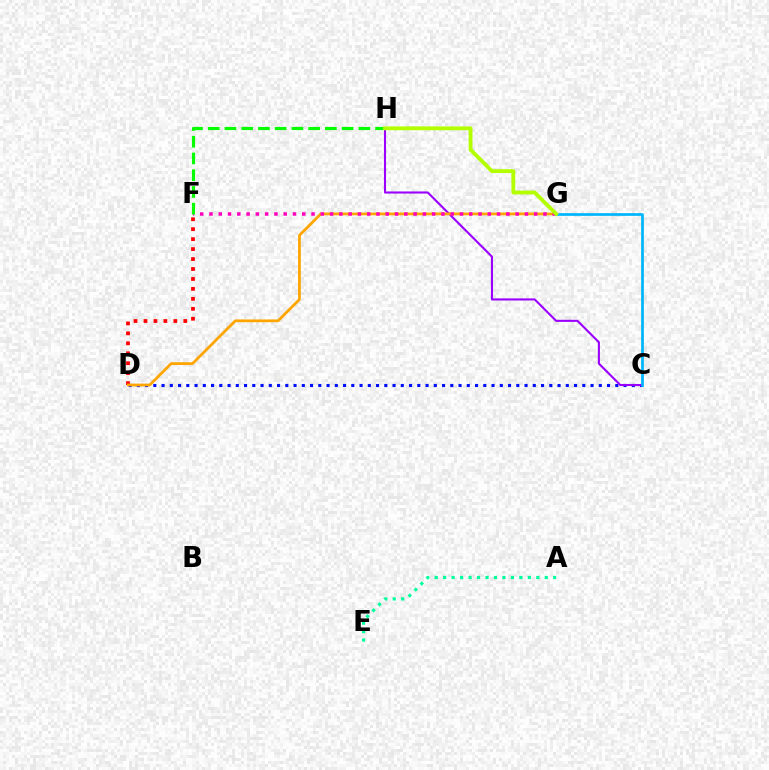{('C', 'D'): [{'color': '#0010ff', 'line_style': 'dotted', 'thickness': 2.24}], ('D', 'F'): [{'color': '#ff0000', 'line_style': 'dotted', 'thickness': 2.7}], ('C', 'H'): [{'color': '#9b00ff', 'line_style': 'solid', 'thickness': 1.51}], ('D', 'G'): [{'color': '#ffa500', 'line_style': 'solid', 'thickness': 1.99}], ('F', 'G'): [{'color': '#ff00bd', 'line_style': 'dotted', 'thickness': 2.52}], ('A', 'E'): [{'color': '#00ff9d', 'line_style': 'dotted', 'thickness': 2.3}], ('C', 'G'): [{'color': '#00b5ff', 'line_style': 'solid', 'thickness': 1.94}], ('F', 'H'): [{'color': '#08ff00', 'line_style': 'dashed', 'thickness': 2.27}], ('G', 'H'): [{'color': '#b3ff00', 'line_style': 'solid', 'thickness': 2.76}]}